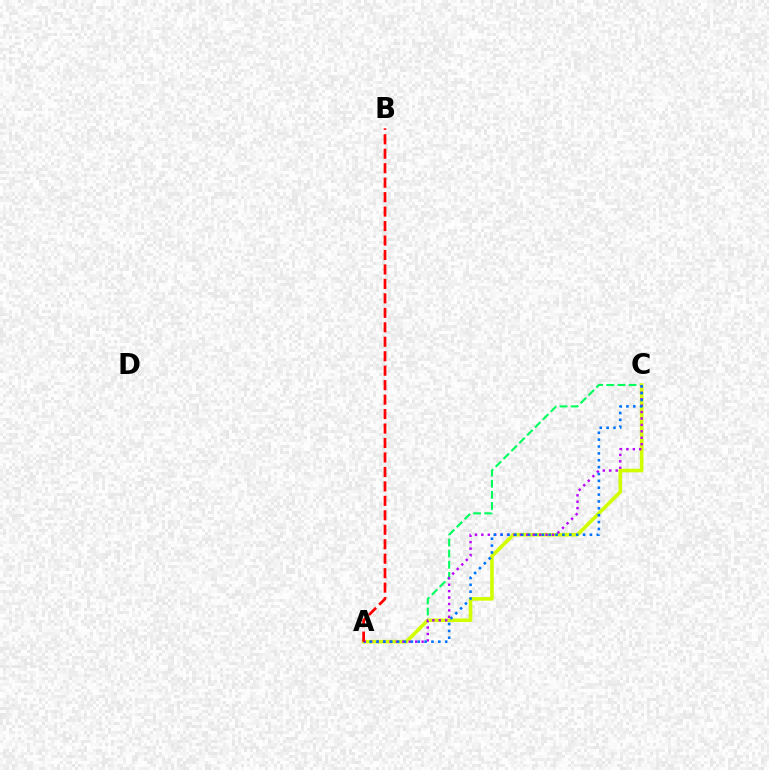{('A', 'C'): [{'color': '#00ff5c', 'line_style': 'dashed', 'thickness': 1.51}, {'color': '#d1ff00', 'line_style': 'solid', 'thickness': 2.58}, {'color': '#b900ff', 'line_style': 'dotted', 'thickness': 1.75}, {'color': '#0074ff', 'line_style': 'dotted', 'thickness': 1.87}], ('A', 'B'): [{'color': '#ff0000', 'line_style': 'dashed', 'thickness': 1.96}]}